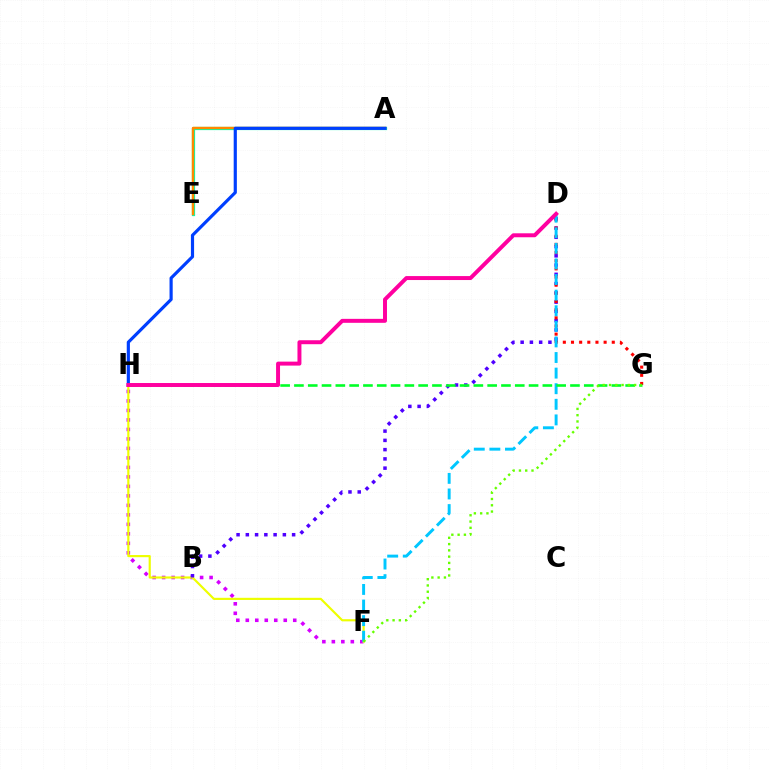{('A', 'E'): [{'color': '#00ffaf', 'line_style': 'solid', 'thickness': 2.32}, {'color': '#ff8800', 'line_style': 'solid', 'thickness': 1.74}], ('F', 'H'): [{'color': '#d600ff', 'line_style': 'dotted', 'thickness': 2.58}, {'color': '#eeff00', 'line_style': 'solid', 'thickness': 1.56}], ('B', 'D'): [{'color': '#4f00ff', 'line_style': 'dotted', 'thickness': 2.52}], ('D', 'G'): [{'color': '#ff0000', 'line_style': 'dotted', 'thickness': 2.22}], ('D', 'F'): [{'color': '#00c7ff', 'line_style': 'dashed', 'thickness': 2.12}], ('A', 'H'): [{'color': '#003fff', 'line_style': 'solid', 'thickness': 2.28}], ('G', 'H'): [{'color': '#00ff27', 'line_style': 'dashed', 'thickness': 1.87}], ('F', 'G'): [{'color': '#66ff00', 'line_style': 'dotted', 'thickness': 1.71}], ('D', 'H'): [{'color': '#ff00a0', 'line_style': 'solid', 'thickness': 2.85}]}